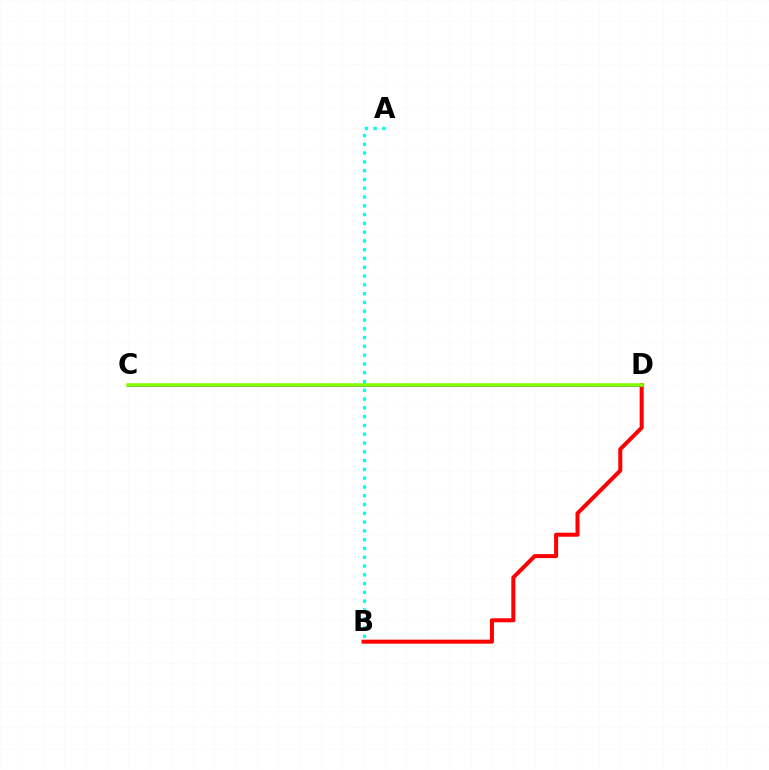{('C', 'D'): [{'color': '#7200ff', 'line_style': 'solid', 'thickness': 2.19}, {'color': '#84ff00', 'line_style': 'solid', 'thickness': 2.57}], ('B', 'D'): [{'color': '#ff0000', 'line_style': 'solid', 'thickness': 2.89}], ('A', 'B'): [{'color': '#00fff6', 'line_style': 'dotted', 'thickness': 2.39}]}